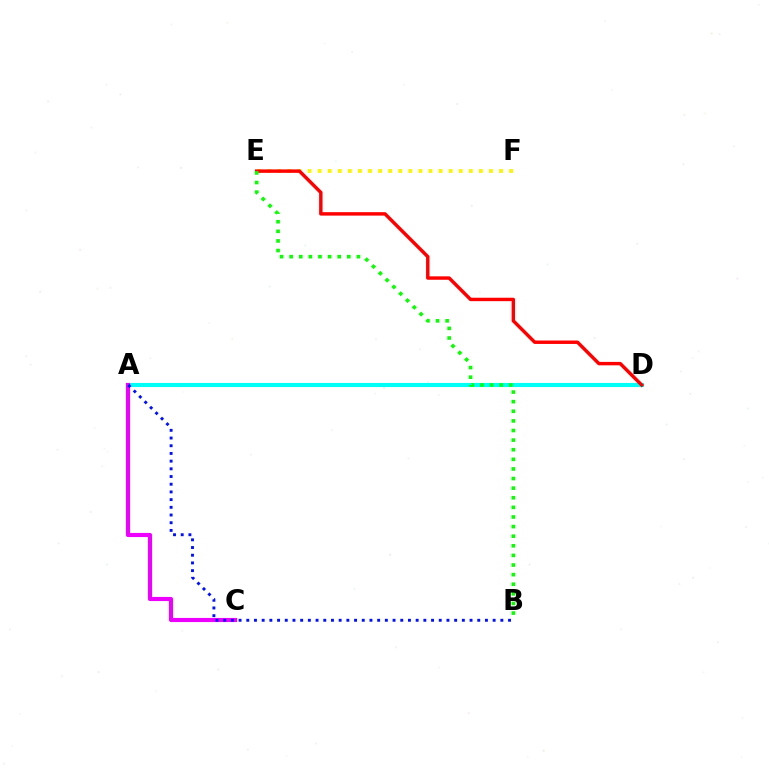{('E', 'F'): [{'color': '#fcf500', 'line_style': 'dotted', 'thickness': 2.74}], ('A', 'D'): [{'color': '#00fff6', 'line_style': 'solid', 'thickness': 2.96}], ('A', 'C'): [{'color': '#ee00ff', 'line_style': 'solid', 'thickness': 2.98}], ('A', 'B'): [{'color': '#0010ff', 'line_style': 'dotted', 'thickness': 2.09}], ('D', 'E'): [{'color': '#ff0000', 'line_style': 'solid', 'thickness': 2.47}], ('B', 'E'): [{'color': '#08ff00', 'line_style': 'dotted', 'thickness': 2.61}]}